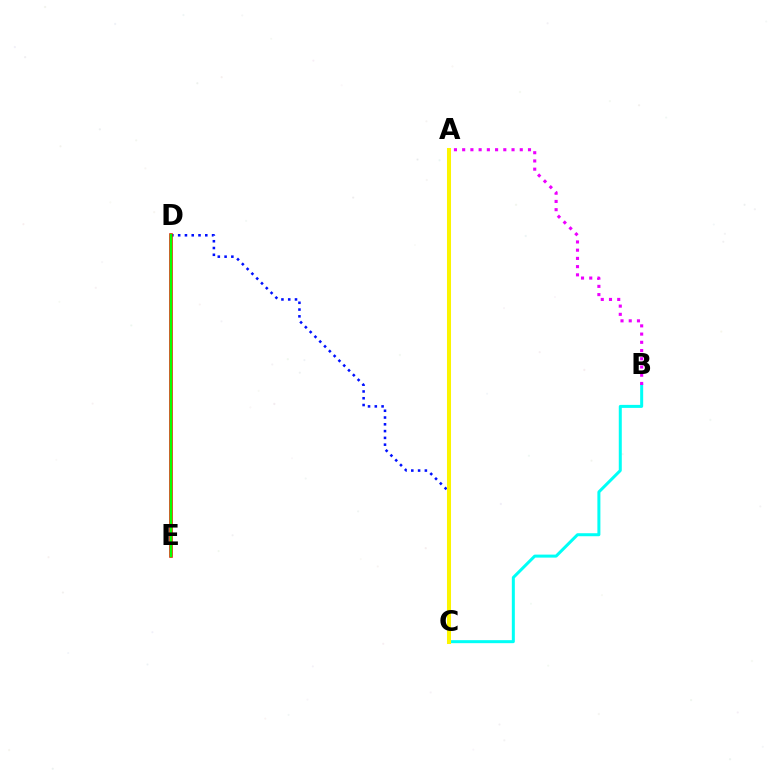{('C', 'D'): [{'color': '#0010ff', 'line_style': 'dotted', 'thickness': 1.84}], ('B', 'C'): [{'color': '#00fff6', 'line_style': 'solid', 'thickness': 2.17}], ('D', 'E'): [{'color': '#ff0000', 'line_style': 'solid', 'thickness': 2.56}, {'color': '#08ff00', 'line_style': 'solid', 'thickness': 1.77}], ('A', 'B'): [{'color': '#ee00ff', 'line_style': 'dotted', 'thickness': 2.24}], ('A', 'C'): [{'color': '#fcf500', 'line_style': 'solid', 'thickness': 2.9}]}